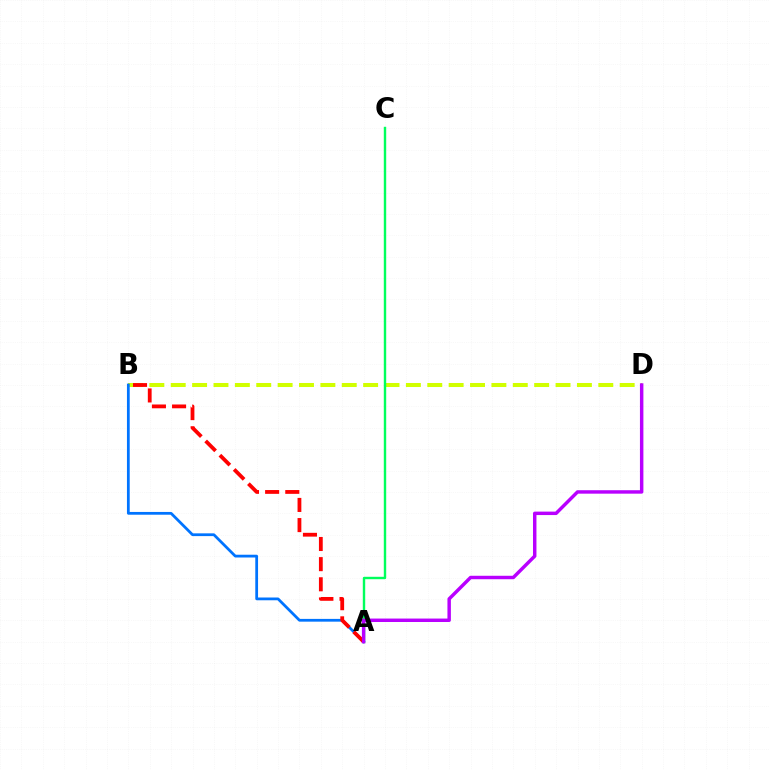{('B', 'D'): [{'color': '#d1ff00', 'line_style': 'dashed', 'thickness': 2.9}], ('A', 'B'): [{'color': '#0074ff', 'line_style': 'solid', 'thickness': 1.99}, {'color': '#ff0000', 'line_style': 'dashed', 'thickness': 2.74}], ('A', 'C'): [{'color': '#00ff5c', 'line_style': 'solid', 'thickness': 1.73}], ('A', 'D'): [{'color': '#b900ff', 'line_style': 'solid', 'thickness': 2.48}]}